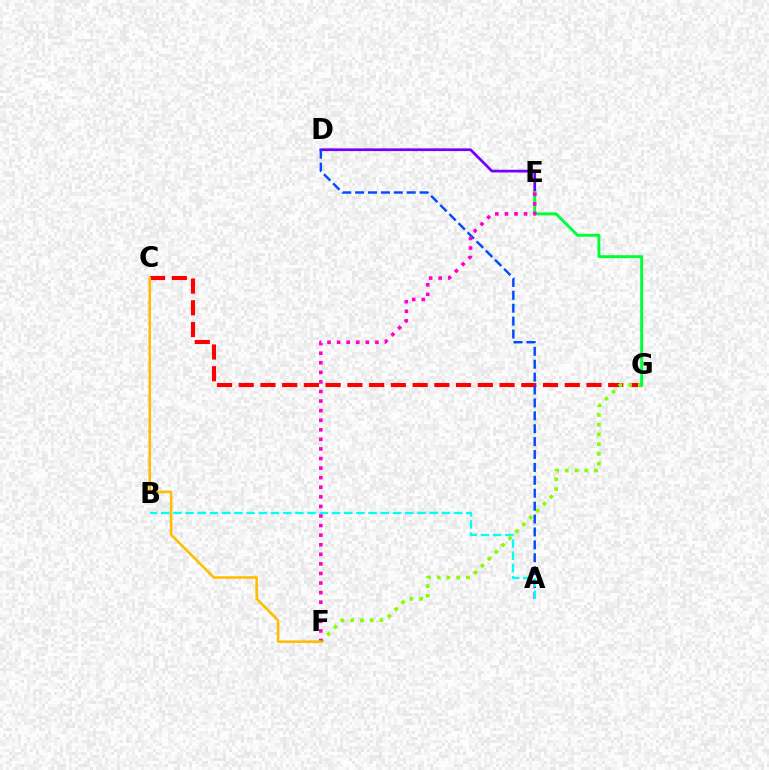{('D', 'E'): [{'color': '#7200ff', 'line_style': 'solid', 'thickness': 1.96}], ('C', 'G'): [{'color': '#ff0000', 'line_style': 'dashed', 'thickness': 2.95}], ('F', 'G'): [{'color': '#84ff00', 'line_style': 'dotted', 'thickness': 2.64}], ('E', 'G'): [{'color': '#00ff39', 'line_style': 'solid', 'thickness': 2.11}], ('A', 'D'): [{'color': '#004bff', 'line_style': 'dashed', 'thickness': 1.75}], ('E', 'F'): [{'color': '#ff00cf', 'line_style': 'dotted', 'thickness': 2.6}], ('C', 'F'): [{'color': '#ffbd00', 'line_style': 'solid', 'thickness': 1.85}], ('A', 'B'): [{'color': '#00fff6', 'line_style': 'dashed', 'thickness': 1.66}]}